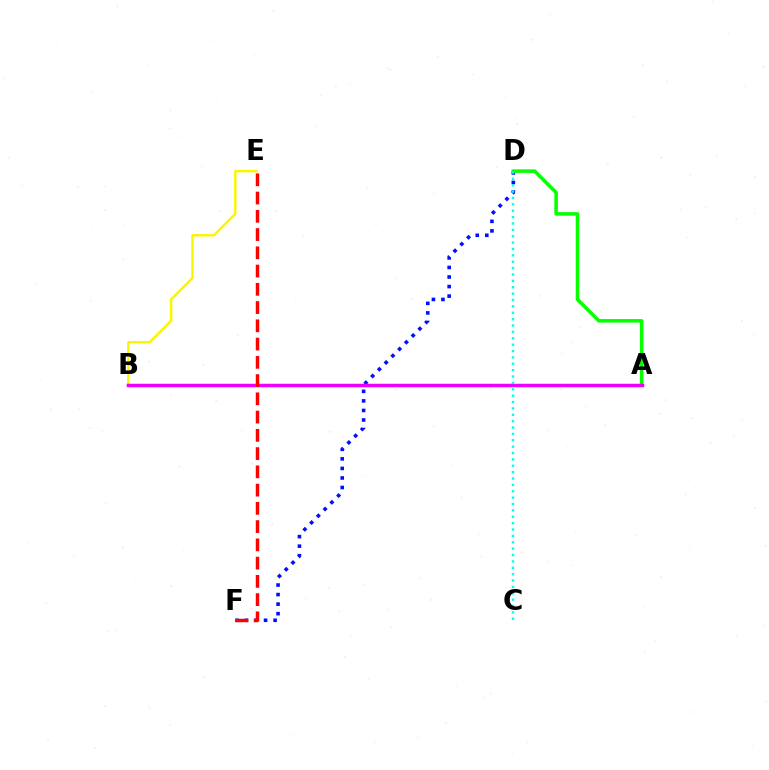{('D', 'F'): [{'color': '#0010ff', 'line_style': 'dotted', 'thickness': 2.59}], ('B', 'E'): [{'color': '#fcf500', 'line_style': 'solid', 'thickness': 1.76}], ('A', 'D'): [{'color': '#08ff00', 'line_style': 'solid', 'thickness': 2.55}], ('A', 'B'): [{'color': '#ee00ff', 'line_style': 'solid', 'thickness': 2.52}], ('E', 'F'): [{'color': '#ff0000', 'line_style': 'dashed', 'thickness': 2.48}], ('C', 'D'): [{'color': '#00fff6', 'line_style': 'dotted', 'thickness': 1.73}]}